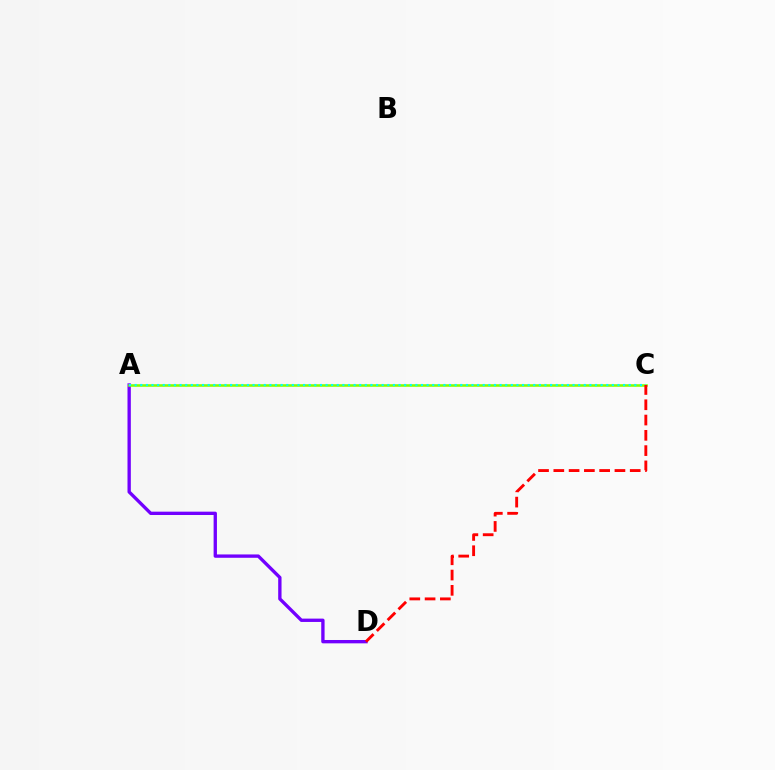{('A', 'D'): [{'color': '#7200ff', 'line_style': 'solid', 'thickness': 2.4}], ('A', 'C'): [{'color': '#84ff00', 'line_style': 'solid', 'thickness': 1.86}, {'color': '#00fff6', 'line_style': 'dotted', 'thickness': 1.53}], ('C', 'D'): [{'color': '#ff0000', 'line_style': 'dashed', 'thickness': 2.08}]}